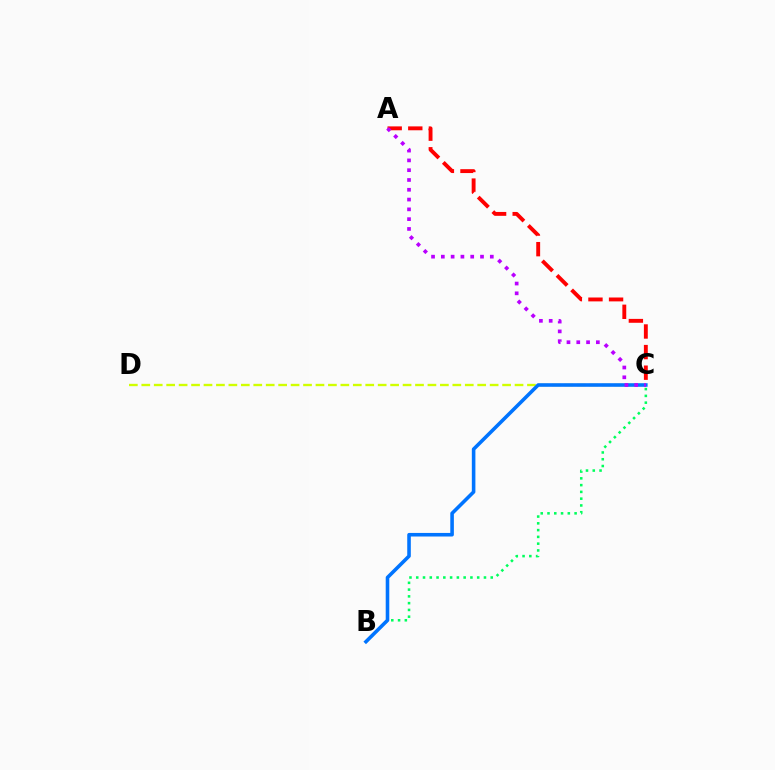{('C', 'D'): [{'color': '#d1ff00', 'line_style': 'dashed', 'thickness': 1.69}], ('B', 'C'): [{'color': '#00ff5c', 'line_style': 'dotted', 'thickness': 1.84}, {'color': '#0074ff', 'line_style': 'solid', 'thickness': 2.58}], ('A', 'C'): [{'color': '#ff0000', 'line_style': 'dashed', 'thickness': 2.8}, {'color': '#b900ff', 'line_style': 'dotted', 'thickness': 2.66}]}